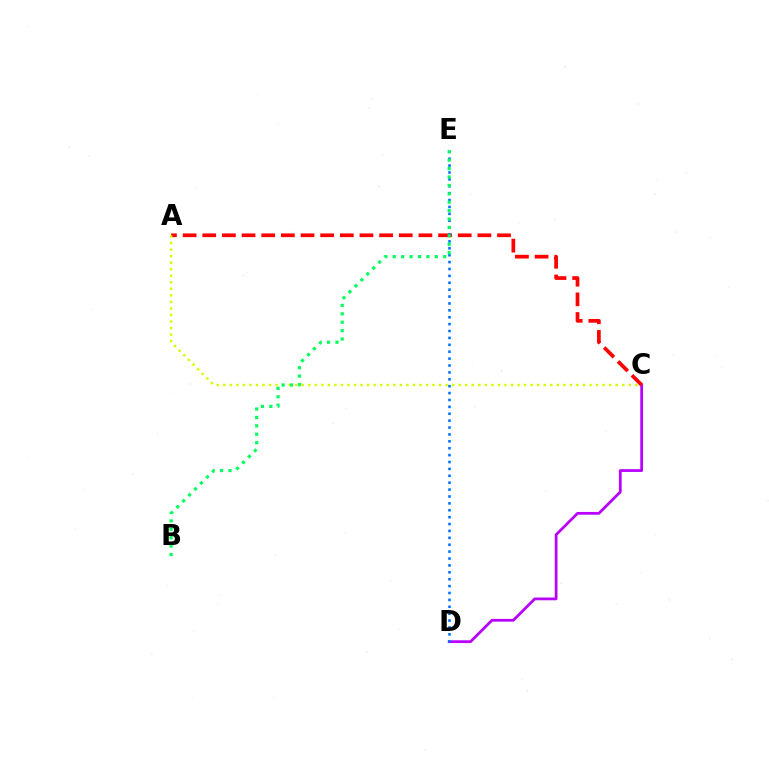{('C', 'D'): [{'color': '#b900ff', 'line_style': 'solid', 'thickness': 1.99}], ('A', 'C'): [{'color': '#ff0000', 'line_style': 'dashed', 'thickness': 2.67}, {'color': '#d1ff00', 'line_style': 'dotted', 'thickness': 1.78}], ('D', 'E'): [{'color': '#0074ff', 'line_style': 'dotted', 'thickness': 1.87}], ('B', 'E'): [{'color': '#00ff5c', 'line_style': 'dotted', 'thickness': 2.29}]}